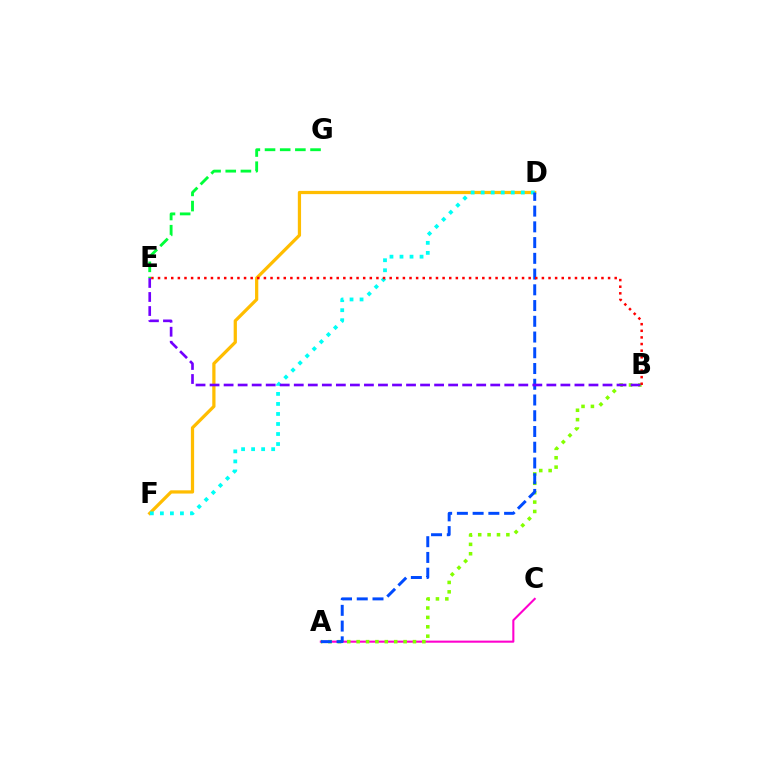{('A', 'C'): [{'color': '#ff00cf', 'line_style': 'solid', 'thickness': 1.5}], ('D', 'F'): [{'color': '#ffbd00', 'line_style': 'solid', 'thickness': 2.33}, {'color': '#00fff6', 'line_style': 'dotted', 'thickness': 2.72}], ('A', 'B'): [{'color': '#84ff00', 'line_style': 'dotted', 'thickness': 2.55}], ('E', 'G'): [{'color': '#00ff39', 'line_style': 'dashed', 'thickness': 2.06}], ('A', 'D'): [{'color': '#004bff', 'line_style': 'dashed', 'thickness': 2.14}], ('B', 'E'): [{'color': '#ff0000', 'line_style': 'dotted', 'thickness': 1.8}, {'color': '#7200ff', 'line_style': 'dashed', 'thickness': 1.91}]}